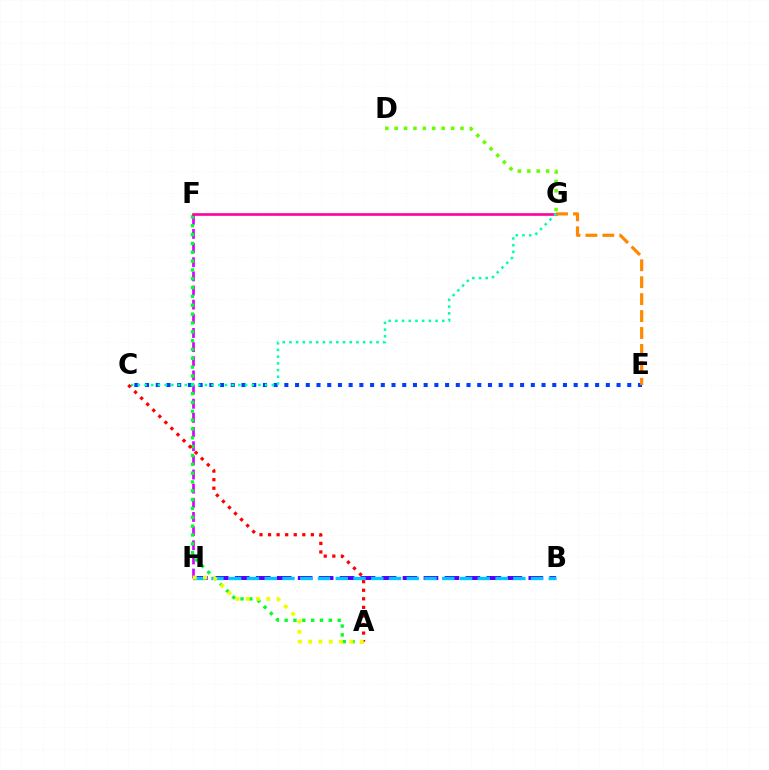{('F', 'H'): [{'color': '#d600ff', 'line_style': 'dashed', 'thickness': 1.92}], ('C', 'E'): [{'color': '#003fff', 'line_style': 'dotted', 'thickness': 2.91}], ('B', 'H'): [{'color': '#4f00ff', 'line_style': 'dashed', 'thickness': 2.85}, {'color': '#00c7ff', 'line_style': 'dashed', 'thickness': 2.41}], ('A', 'F'): [{'color': '#00ff27', 'line_style': 'dotted', 'thickness': 2.4}], ('D', 'G'): [{'color': '#66ff00', 'line_style': 'dotted', 'thickness': 2.55}], ('F', 'G'): [{'color': '#ff00a0', 'line_style': 'solid', 'thickness': 1.9}], ('E', 'G'): [{'color': '#ff8800', 'line_style': 'dashed', 'thickness': 2.3}], ('C', 'G'): [{'color': '#00ffaf', 'line_style': 'dotted', 'thickness': 1.82}], ('A', 'C'): [{'color': '#ff0000', 'line_style': 'dotted', 'thickness': 2.33}], ('A', 'H'): [{'color': '#eeff00', 'line_style': 'dotted', 'thickness': 2.8}]}